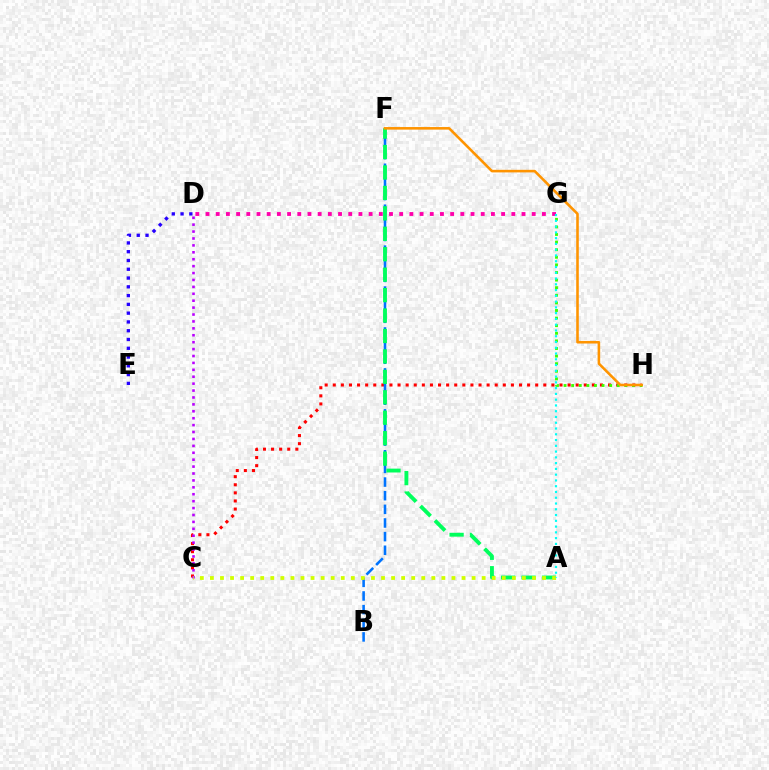{('C', 'H'): [{'color': '#ff0000', 'line_style': 'dotted', 'thickness': 2.2}], ('D', 'G'): [{'color': '#ff00ac', 'line_style': 'dotted', 'thickness': 2.77}], ('G', 'H'): [{'color': '#3dff00', 'line_style': 'dotted', 'thickness': 2.06}], ('C', 'D'): [{'color': '#b900ff', 'line_style': 'dotted', 'thickness': 1.88}], ('B', 'F'): [{'color': '#0074ff', 'line_style': 'dashed', 'thickness': 1.85}], ('D', 'E'): [{'color': '#2500ff', 'line_style': 'dotted', 'thickness': 2.39}], ('A', 'F'): [{'color': '#00ff5c', 'line_style': 'dashed', 'thickness': 2.78}], ('A', 'C'): [{'color': '#d1ff00', 'line_style': 'dotted', 'thickness': 2.73}], ('A', 'G'): [{'color': '#00fff6', 'line_style': 'dotted', 'thickness': 1.57}], ('F', 'H'): [{'color': '#ff9400', 'line_style': 'solid', 'thickness': 1.86}]}